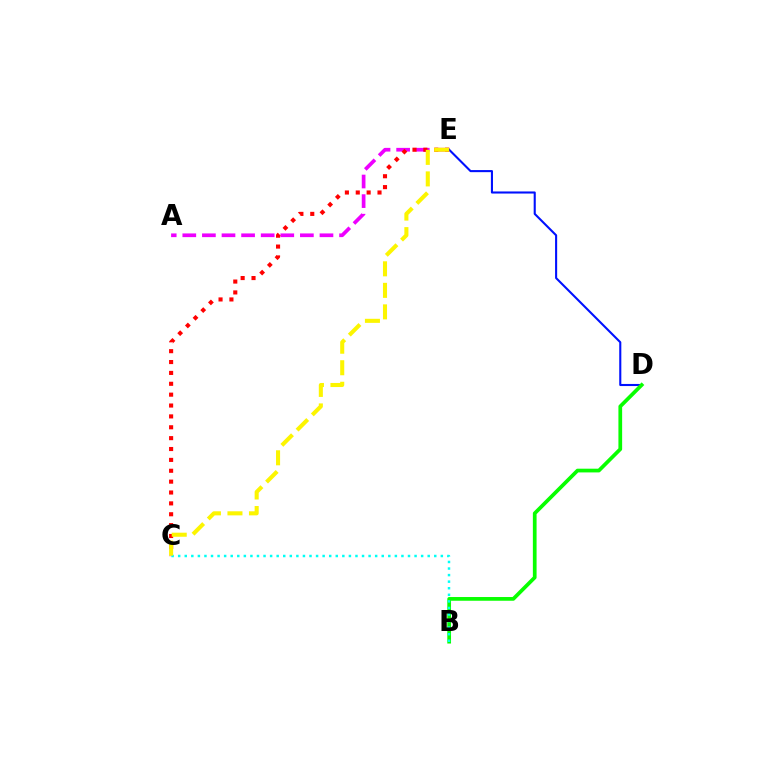{('A', 'E'): [{'color': '#ee00ff', 'line_style': 'dashed', 'thickness': 2.66}], ('D', 'E'): [{'color': '#0010ff', 'line_style': 'solid', 'thickness': 1.51}], ('B', 'D'): [{'color': '#08ff00', 'line_style': 'solid', 'thickness': 2.68}], ('C', 'E'): [{'color': '#ff0000', 'line_style': 'dotted', 'thickness': 2.95}, {'color': '#fcf500', 'line_style': 'dashed', 'thickness': 2.92}], ('B', 'C'): [{'color': '#00fff6', 'line_style': 'dotted', 'thickness': 1.78}]}